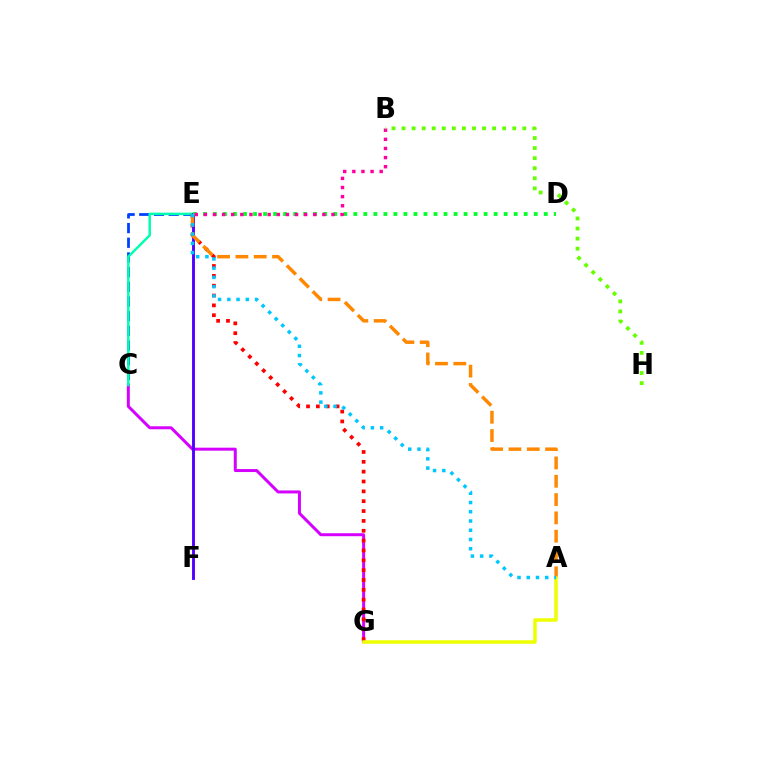{('C', 'E'): [{'color': '#003fff', 'line_style': 'dashed', 'thickness': 2.0}, {'color': '#00ffaf', 'line_style': 'solid', 'thickness': 1.78}], ('C', 'G'): [{'color': '#d600ff', 'line_style': 'solid', 'thickness': 2.15}], ('E', 'G'): [{'color': '#ff0000', 'line_style': 'dotted', 'thickness': 2.68}], ('E', 'F'): [{'color': '#4f00ff', 'line_style': 'solid', 'thickness': 2.08}], ('A', 'E'): [{'color': '#ff8800', 'line_style': 'dashed', 'thickness': 2.49}, {'color': '#00c7ff', 'line_style': 'dotted', 'thickness': 2.51}], ('A', 'G'): [{'color': '#eeff00', 'line_style': 'solid', 'thickness': 2.52}], ('D', 'E'): [{'color': '#00ff27', 'line_style': 'dotted', 'thickness': 2.72}], ('B', 'E'): [{'color': '#ff00a0', 'line_style': 'dotted', 'thickness': 2.48}], ('B', 'H'): [{'color': '#66ff00', 'line_style': 'dotted', 'thickness': 2.73}]}